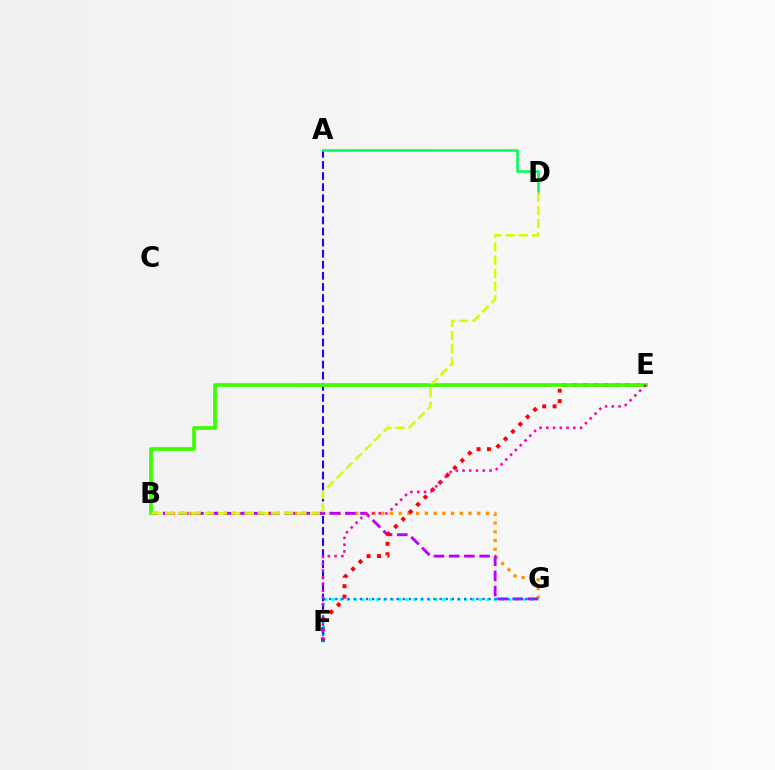{('B', 'G'): [{'color': '#ff9400', 'line_style': 'dotted', 'thickness': 2.37}, {'color': '#b900ff', 'line_style': 'dashed', 'thickness': 2.06}], ('F', 'G'): [{'color': '#00fff6', 'line_style': 'dotted', 'thickness': 2.0}, {'color': '#0074ff', 'line_style': 'dotted', 'thickness': 1.67}], ('A', 'F'): [{'color': '#2500ff', 'line_style': 'dashed', 'thickness': 1.51}], ('E', 'F'): [{'color': '#ff0000', 'line_style': 'dotted', 'thickness': 2.83}, {'color': '#ff00ac', 'line_style': 'dotted', 'thickness': 1.84}], ('A', 'D'): [{'color': '#00ff5c', 'line_style': 'solid', 'thickness': 1.85}], ('B', 'E'): [{'color': '#3dff00', 'line_style': 'solid', 'thickness': 2.69}], ('B', 'D'): [{'color': '#d1ff00', 'line_style': 'dashed', 'thickness': 1.8}]}